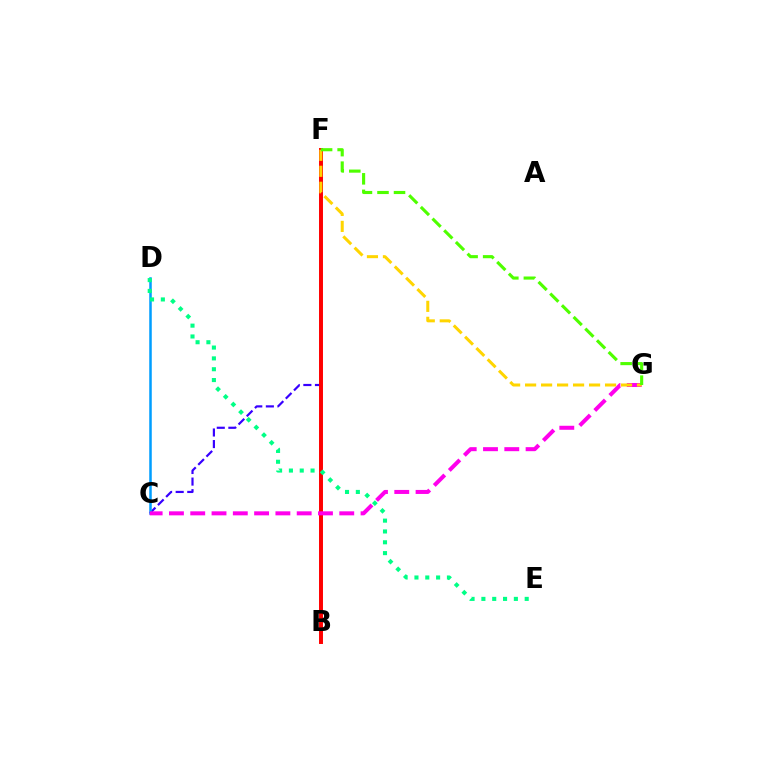{('C', 'F'): [{'color': '#3700ff', 'line_style': 'dashed', 'thickness': 1.57}], ('C', 'D'): [{'color': '#009eff', 'line_style': 'solid', 'thickness': 1.81}], ('B', 'F'): [{'color': '#ff0000', 'line_style': 'solid', 'thickness': 2.85}], ('D', 'E'): [{'color': '#00ff86', 'line_style': 'dotted', 'thickness': 2.94}], ('C', 'G'): [{'color': '#ff00ed', 'line_style': 'dashed', 'thickness': 2.89}], ('F', 'G'): [{'color': '#ffd500', 'line_style': 'dashed', 'thickness': 2.17}, {'color': '#4fff00', 'line_style': 'dashed', 'thickness': 2.25}]}